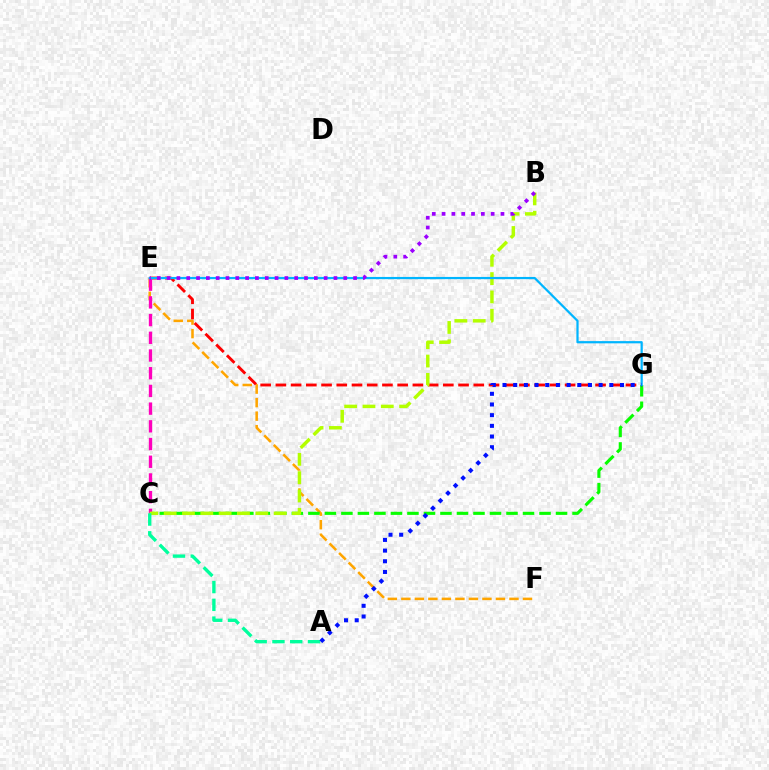{('E', 'F'): [{'color': '#ffa500', 'line_style': 'dashed', 'thickness': 1.84}], ('C', 'G'): [{'color': '#08ff00', 'line_style': 'dashed', 'thickness': 2.24}], ('E', 'G'): [{'color': '#ff0000', 'line_style': 'dashed', 'thickness': 2.07}, {'color': '#00b5ff', 'line_style': 'solid', 'thickness': 1.6}], ('C', 'E'): [{'color': '#ff00bd', 'line_style': 'dashed', 'thickness': 2.41}], ('B', 'C'): [{'color': '#b3ff00', 'line_style': 'dashed', 'thickness': 2.49}], ('B', 'E'): [{'color': '#9b00ff', 'line_style': 'dotted', 'thickness': 2.67}], ('A', 'C'): [{'color': '#00ff9d', 'line_style': 'dashed', 'thickness': 2.41}], ('A', 'G'): [{'color': '#0010ff', 'line_style': 'dotted', 'thickness': 2.9}]}